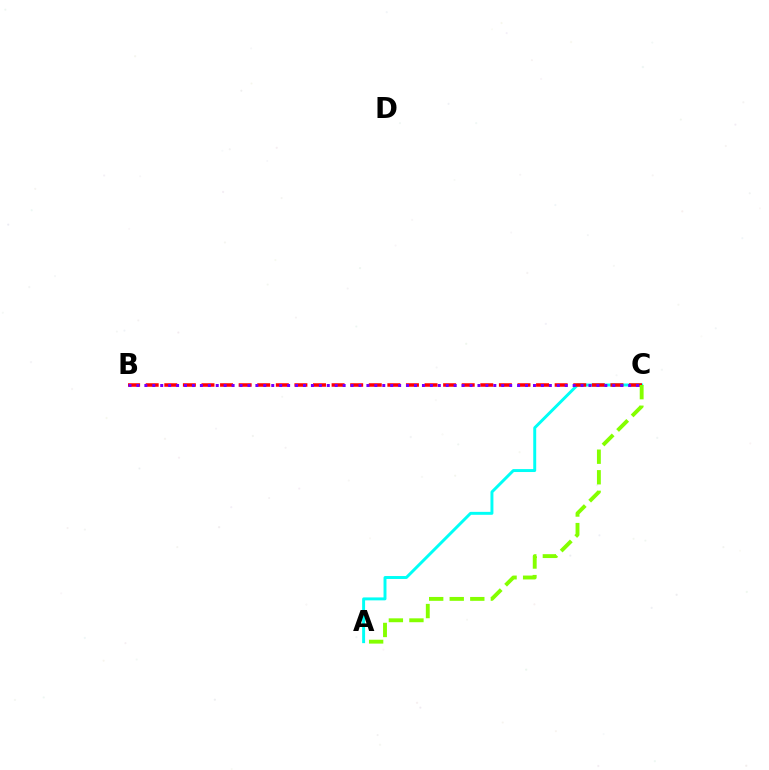{('A', 'C'): [{'color': '#00fff6', 'line_style': 'solid', 'thickness': 2.12}, {'color': '#84ff00', 'line_style': 'dashed', 'thickness': 2.79}], ('B', 'C'): [{'color': '#ff0000', 'line_style': 'dashed', 'thickness': 2.53}, {'color': '#7200ff', 'line_style': 'dotted', 'thickness': 2.15}]}